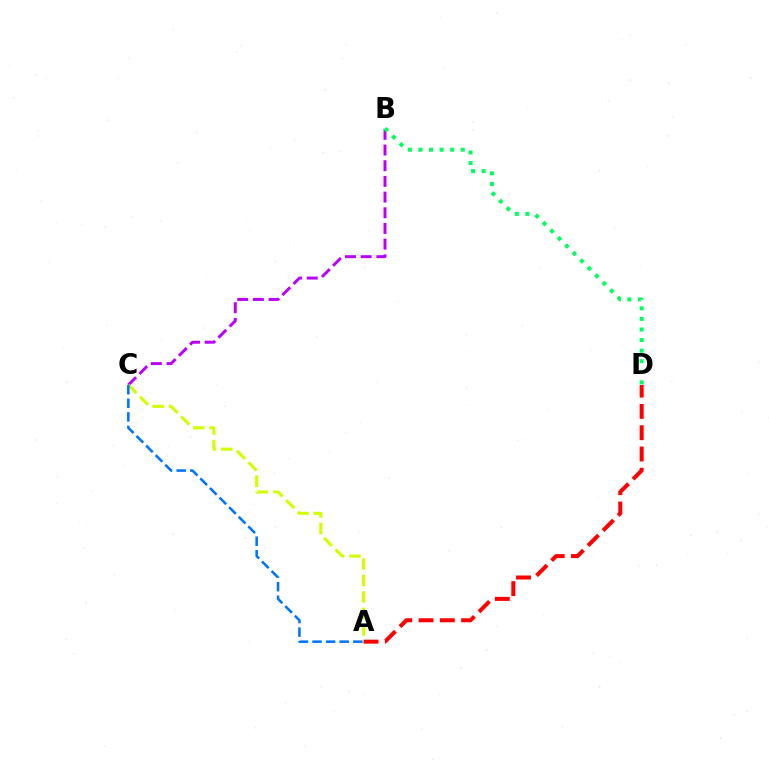{('B', 'C'): [{'color': '#b900ff', 'line_style': 'dashed', 'thickness': 2.13}], ('B', 'D'): [{'color': '#00ff5c', 'line_style': 'dotted', 'thickness': 2.87}], ('A', 'C'): [{'color': '#d1ff00', 'line_style': 'dashed', 'thickness': 2.24}, {'color': '#0074ff', 'line_style': 'dashed', 'thickness': 1.84}], ('A', 'D'): [{'color': '#ff0000', 'line_style': 'dashed', 'thickness': 2.89}]}